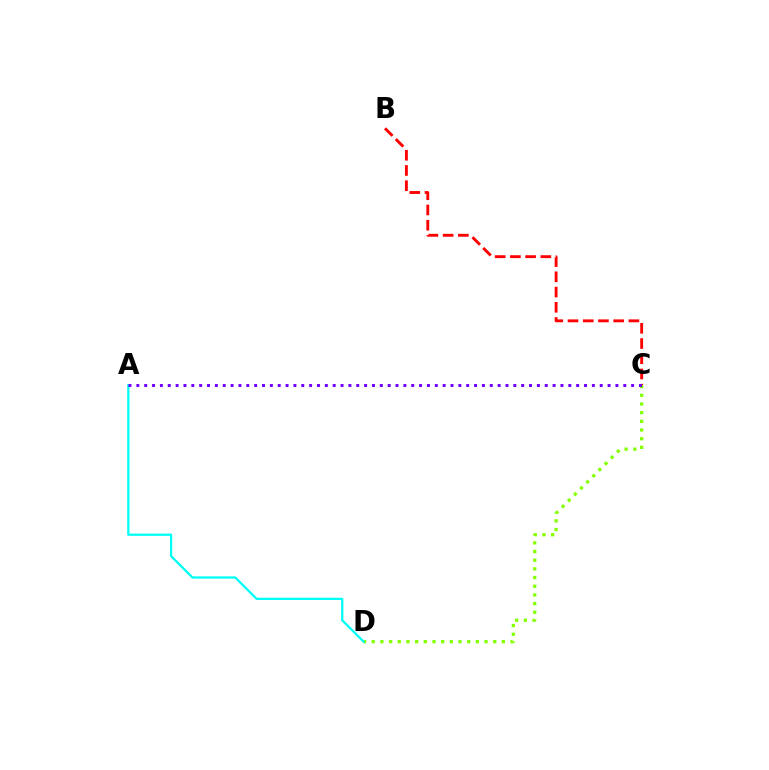{('B', 'C'): [{'color': '#ff0000', 'line_style': 'dashed', 'thickness': 2.07}], ('C', 'D'): [{'color': '#84ff00', 'line_style': 'dotted', 'thickness': 2.36}], ('A', 'D'): [{'color': '#00fff6', 'line_style': 'solid', 'thickness': 1.64}], ('A', 'C'): [{'color': '#7200ff', 'line_style': 'dotted', 'thickness': 2.13}]}